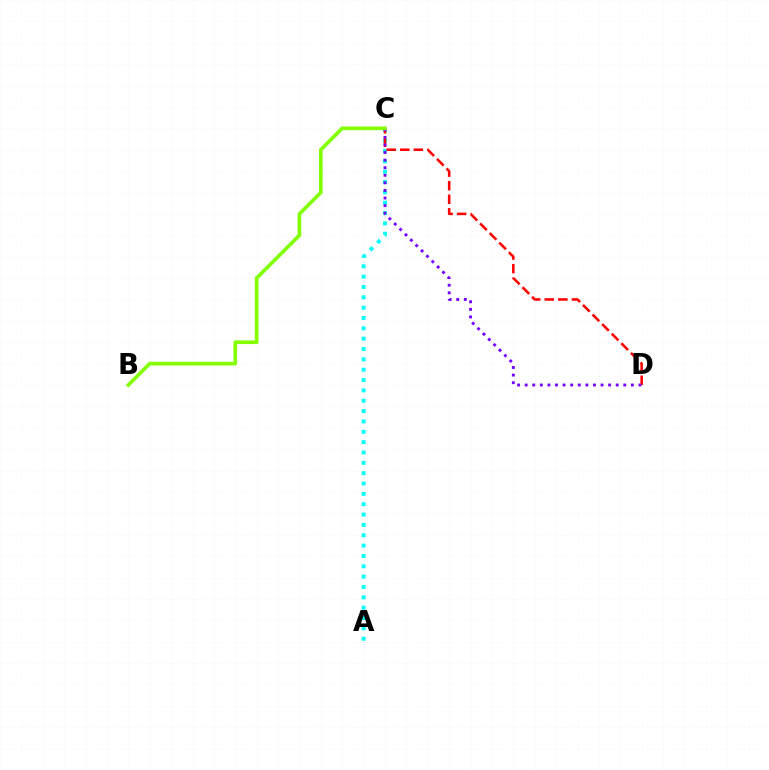{('A', 'C'): [{'color': '#00fff6', 'line_style': 'dotted', 'thickness': 2.81}], ('C', 'D'): [{'color': '#ff0000', 'line_style': 'dashed', 'thickness': 1.84}, {'color': '#7200ff', 'line_style': 'dotted', 'thickness': 2.06}], ('B', 'C'): [{'color': '#84ff00', 'line_style': 'solid', 'thickness': 2.65}]}